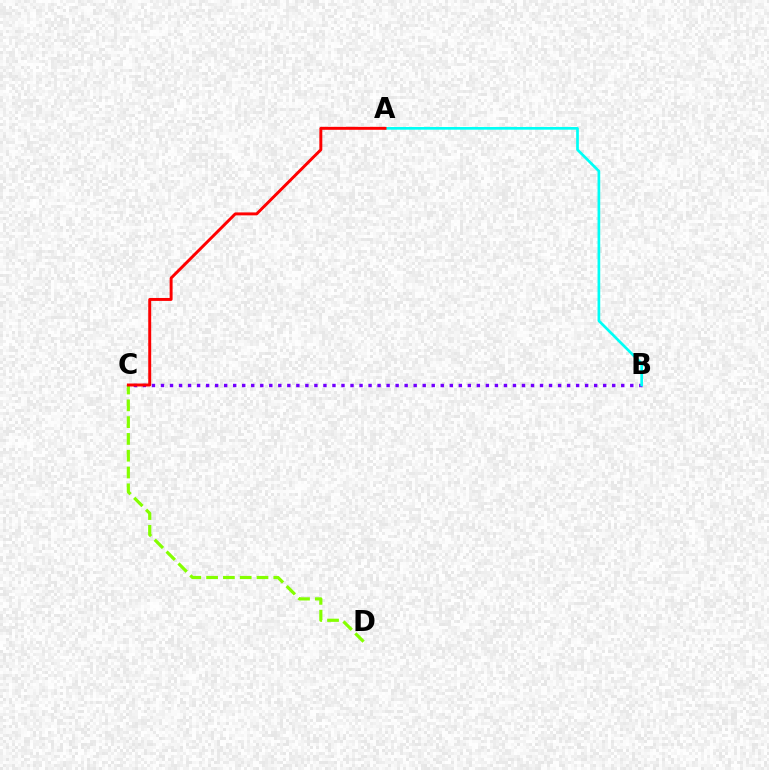{('B', 'C'): [{'color': '#7200ff', 'line_style': 'dotted', 'thickness': 2.45}], ('C', 'D'): [{'color': '#84ff00', 'line_style': 'dashed', 'thickness': 2.28}], ('A', 'B'): [{'color': '#00fff6', 'line_style': 'solid', 'thickness': 1.94}], ('A', 'C'): [{'color': '#ff0000', 'line_style': 'solid', 'thickness': 2.12}]}